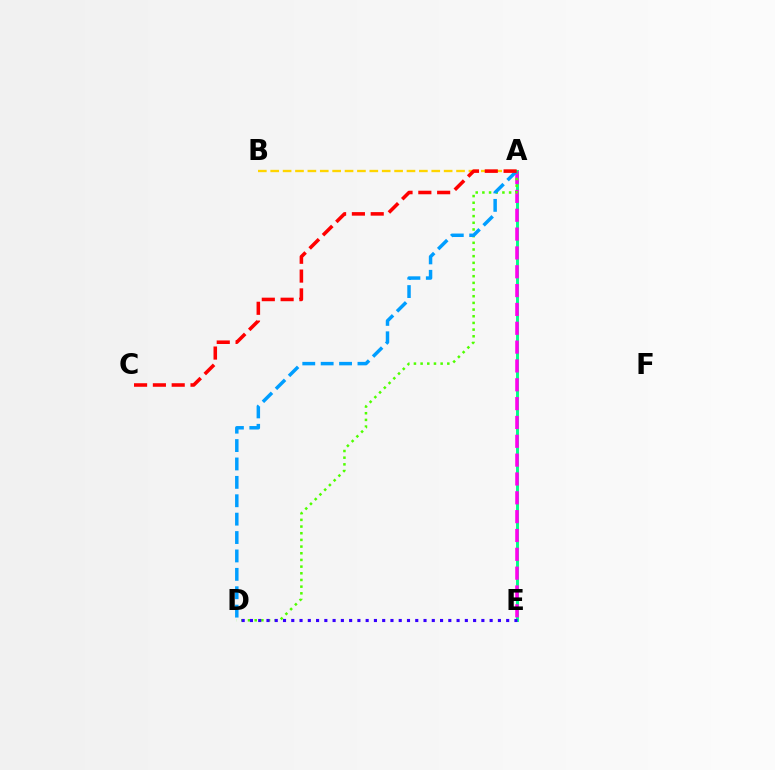{('A', 'E'): [{'color': '#00ff86', 'line_style': 'solid', 'thickness': 2.1}, {'color': '#ff00ed', 'line_style': 'dashed', 'thickness': 2.56}], ('A', 'B'): [{'color': '#ffd500', 'line_style': 'dashed', 'thickness': 1.68}], ('A', 'D'): [{'color': '#4fff00', 'line_style': 'dotted', 'thickness': 1.81}, {'color': '#009eff', 'line_style': 'dashed', 'thickness': 2.5}], ('A', 'C'): [{'color': '#ff0000', 'line_style': 'dashed', 'thickness': 2.56}], ('D', 'E'): [{'color': '#3700ff', 'line_style': 'dotted', 'thickness': 2.25}]}